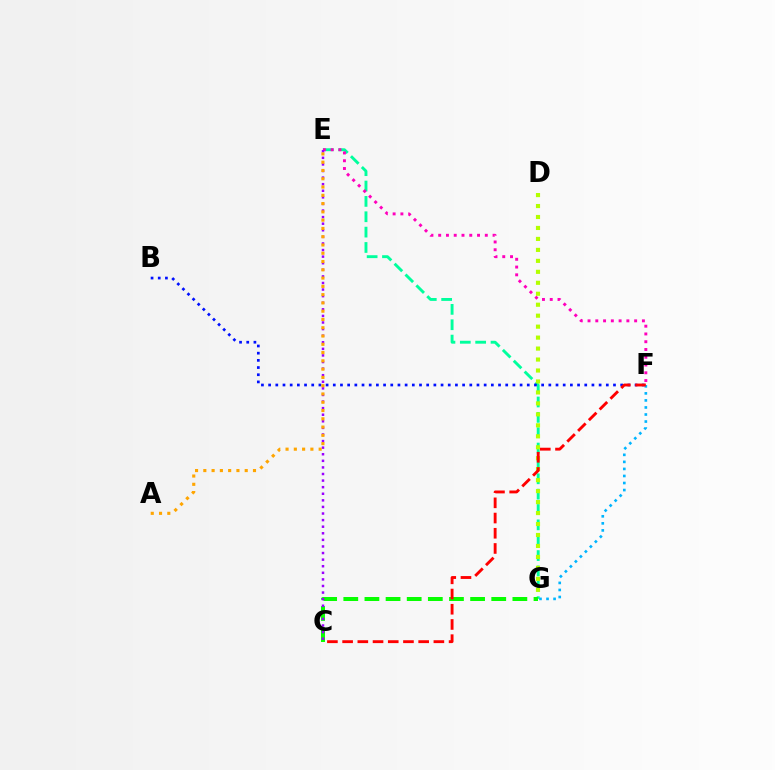{('E', 'G'): [{'color': '#00ff9d', 'line_style': 'dashed', 'thickness': 2.09}], ('E', 'F'): [{'color': '#ff00bd', 'line_style': 'dotted', 'thickness': 2.11}], ('D', 'G'): [{'color': '#b3ff00', 'line_style': 'dotted', 'thickness': 2.98}], ('C', 'G'): [{'color': '#08ff00', 'line_style': 'dashed', 'thickness': 2.87}], ('B', 'F'): [{'color': '#0010ff', 'line_style': 'dotted', 'thickness': 1.95}], ('C', 'E'): [{'color': '#9b00ff', 'line_style': 'dotted', 'thickness': 1.79}], ('F', 'G'): [{'color': '#00b5ff', 'line_style': 'dotted', 'thickness': 1.91}], ('C', 'F'): [{'color': '#ff0000', 'line_style': 'dashed', 'thickness': 2.07}], ('A', 'E'): [{'color': '#ffa500', 'line_style': 'dotted', 'thickness': 2.25}]}